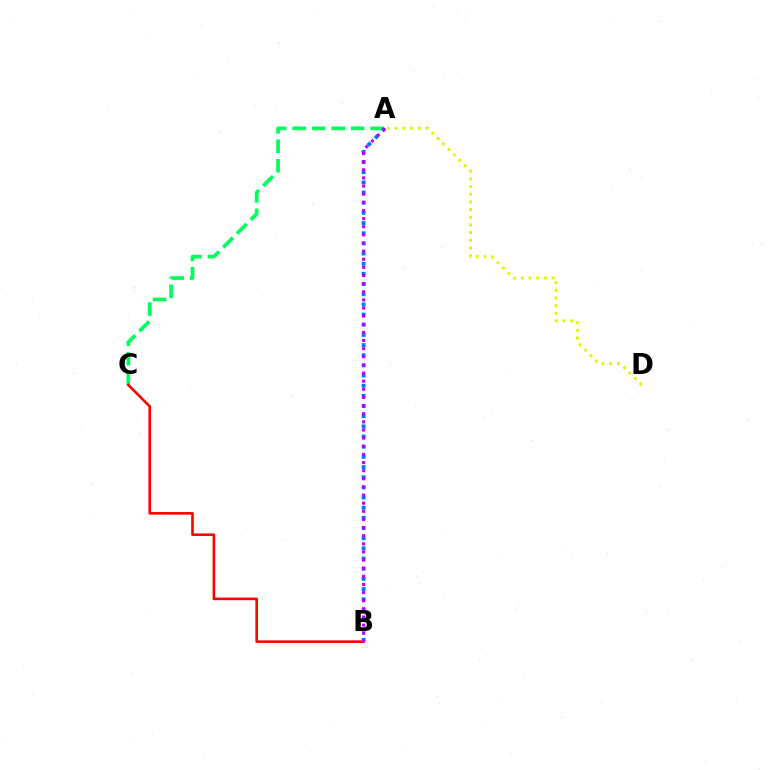{('A', 'C'): [{'color': '#00ff5c', 'line_style': 'dashed', 'thickness': 2.65}], ('B', 'C'): [{'color': '#ff0000', 'line_style': 'solid', 'thickness': 1.87}], ('A', 'B'): [{'color': '#0074ff', 'line_style': 'dotted', 'thickness': 2.76}, {'color': '#b900ff', 'line_style': 'dotted', 'thickness': 2.21}], ('A', 'D'): [{'color': '#d1ff00', 'line_style': 'dotted', 'thickness': 2.09}]}